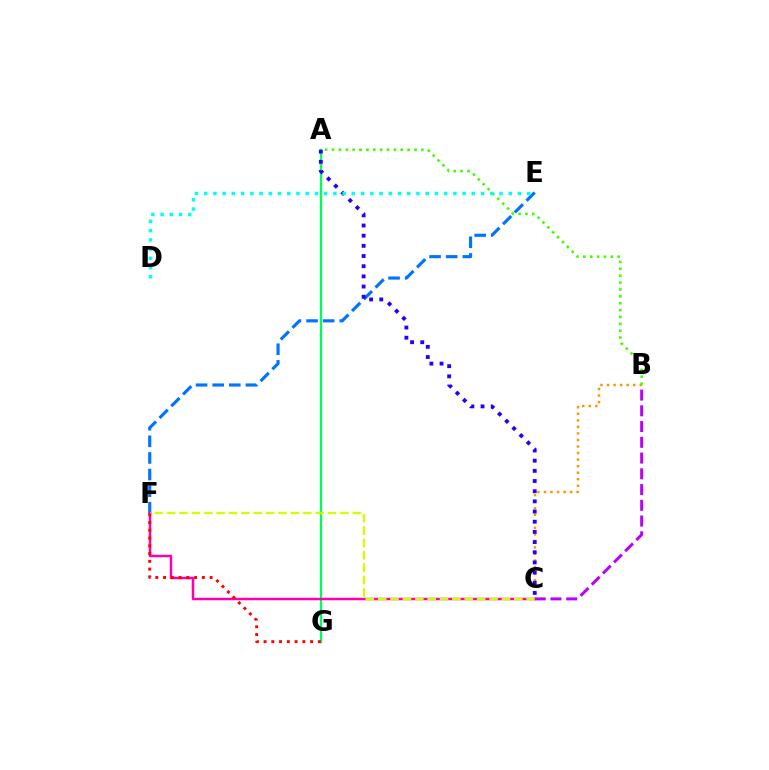{('B', 'C'): [{'color': '#ff9400', 'line_style': 'dotted', 'thickness': 1.78}, {'color': '#b900ff', 'line_style': 'dashed', 'thickness': 2.14}], ('A', 'G'): [{'color': '#00ff5c', 'line_style': 'solid', 'thickness': 1.66}], ('A', 'B'): [{'color': '#3dff00', 'line_style': 'dotted', 'thickness': 1.87}], ('E', 'F'): [{'color': '#0074ff', 'line_style': 'dashed', 'thickness': 2.26}], ('A', 'C'): [{'color': '#2500ff', 'line_style': 'dotted', 'thickness': 2.76}], ('C', 'F'): [{'color': '#ff00ac', 'line_style': 'solid', 'thickness': 1.79}, {'color': '#d1ff00', 'line_style': 'dashed', 'thickness': 1.68}], ('D', 'E'): [{'color': '#00fff6', 'line_style': 'dotted', 'thickness': 2.51}], ('F', 'G'): [{'color': '#ff0000', 'line_style': 'dotted', 'thickness': 2.11}]}